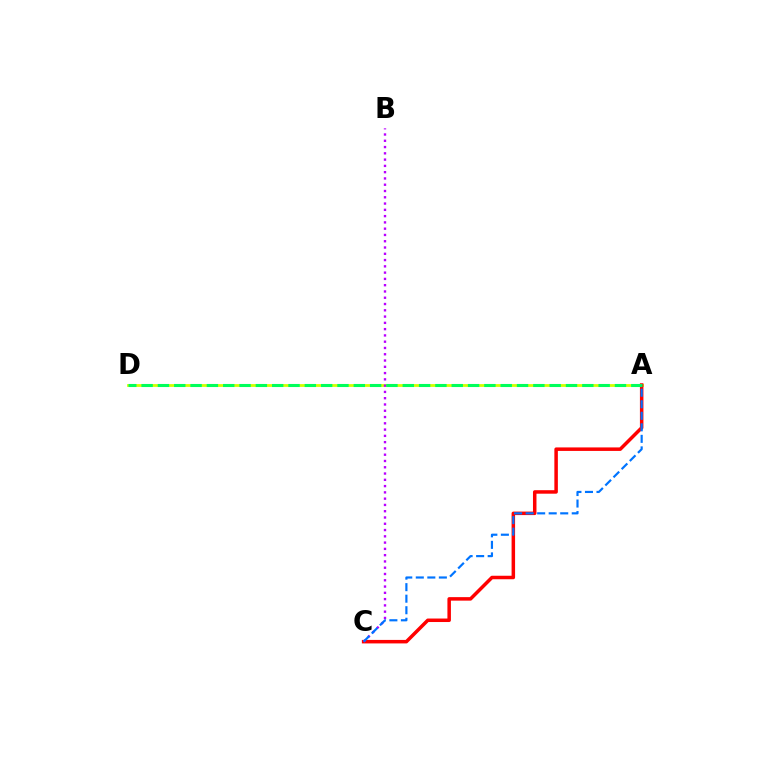{('A', 'D'): [{'color': '#d1ff00', 'line_style': 'solid', 'thickness': 2.01}, {'color': '#00ff5c', 'line_style': 'dashed', 'thickness': 2.22}], ('A', 'C'): [{'color': '#ff0000', 'line_style': 'solid', 'thickness': 2.52}, {'color': '#0074ff', 'line_style': 'dashed', 'thickness': 1.57}], ('B', 'C'): [{'color': '#b900ff', 'line_style': 'dotted', 'thickness': 1.71}]}